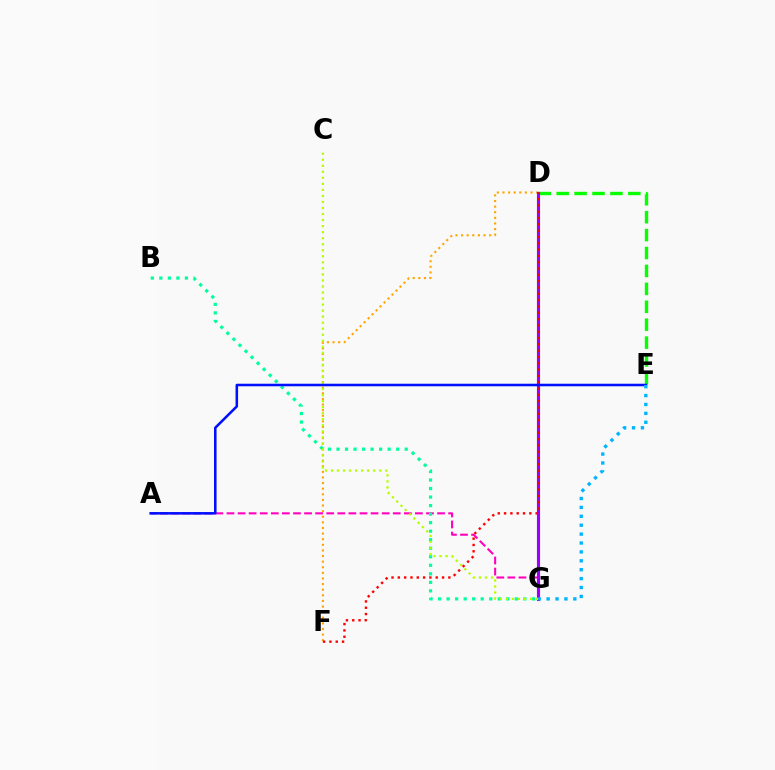{('D', 'F'): [{'color': '#ffa500', 'line_style': 'dotted', 'thickness': 1.52}, {'color': '#ff0000', 'line_style': 'dotted', 'thickness': 1.72}], ('A', 'G'): [{'color': '#ff00bd', 'line_style': 'dashed', 'thickness': 1.51}], ('D', 'E'): [{'color': '#08ff00', 'line_style': 'dashed', 'thickness': 2.43}], ('D', 'G'): [{'color': '#9b00ff', 'line_style': 'solid', 'thickness': 2.24}], ('B', 'G'): [{'color': '#00ff9d', 'line_style': 'dotted', 'thickness': 2.32}], ('C', 'G'): [{'color': '#b3ff00', 'line_style': 'dotted', 'thickness': 1.64}], ('A', 'E'): [{'color': '#0010ff', 'line_style': 'solid', 'thickness': 1.83}], ('E', 'G'): [{'color': '#00b5ff', 'line_style': 'dotted', 'thickness': 2.42}]}